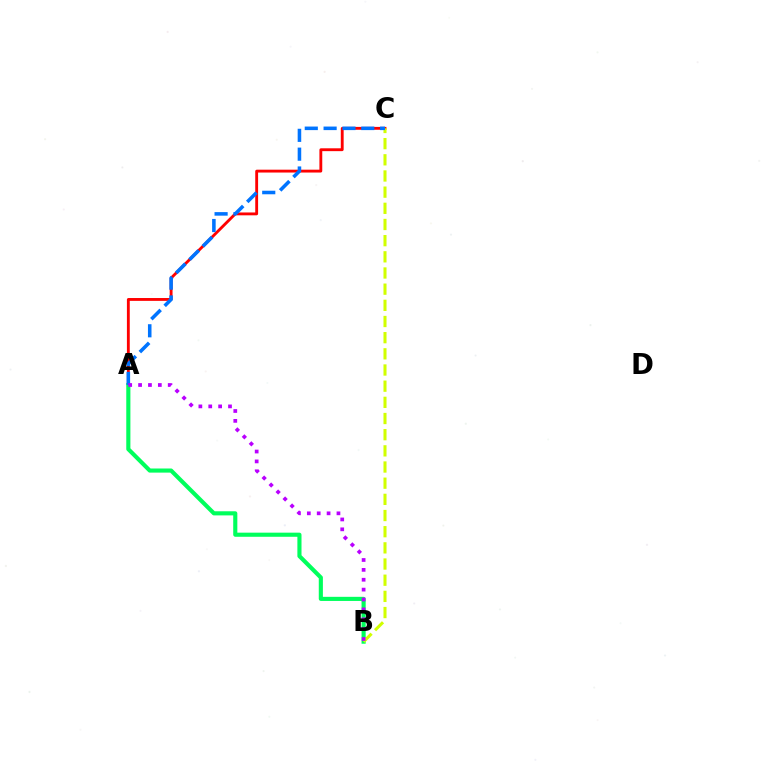{('A', 'C'): [{'color': '#ff0000', 'line_style': 'solid', 'thickness': 2.05}, {'color': '#0074ff', 'line_style': 'dashed', 'thickness': 2.56}], ('A', 'B'): [{'color': '#00ff5c', 'line_style': 'solid', 'thickness': 2.97}, {'color': '#b900ff', 'line_style': 'dotted', 'thickness': 2.68}], ('B', 'C'): [{'color': '#d1ff00', 'line_style': 'dashed', 'thickness': 2.2}]}